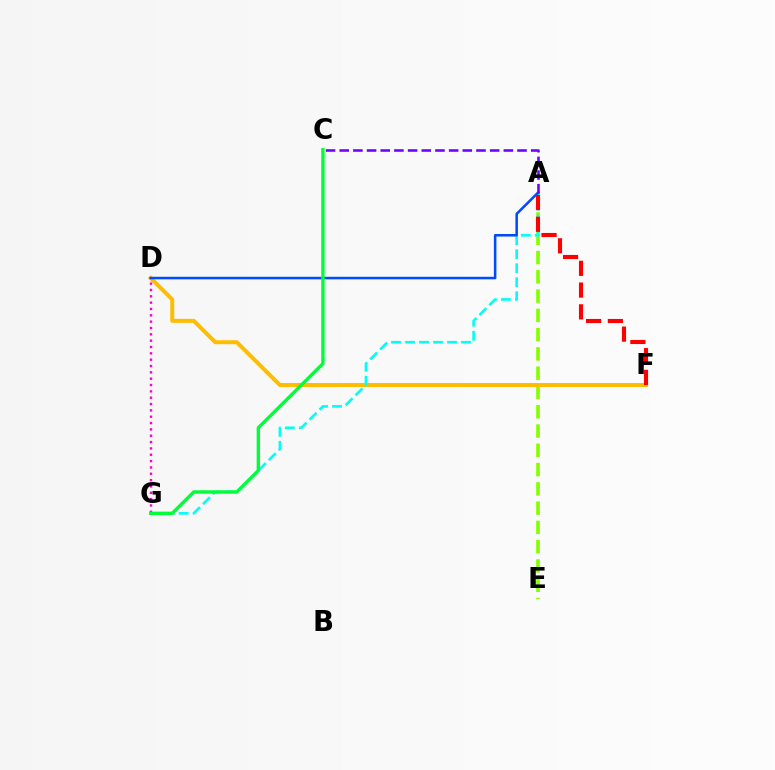{('A', 'E'): [{'color': '#84ff00', 'line_style': 'dashed', 'thickness': 2.62}], ('D', 'F'): [{'color': '#ffbd00', 'line_style': 'solid', 'thickness': 2.86}], ('A', 'G'): [{'color': '#00fff6', 'line_style': 'dashed', 'thickness': 1.9}], ('D', 'G'): [{'color': '#ff00cf', 'line_style': 'dotted', 'thickness': 1.72}], ('A', 'D'): [{'color': '#004bff', 'line_style': 'solid', 'thickness': 1.83}], ('A', 'F'): [{'color': '#ff0000', 'line_style': 'dashed', 'thickness': 2.96}], ('C', 'G'): [{'color': '#00ff39', 'line_style': 'solid', 'thickness': 2.43}], ('A', 'C'): [{'color': '#7200ff', 'line_style': 'dashed', 'thickness': 1.86}]}